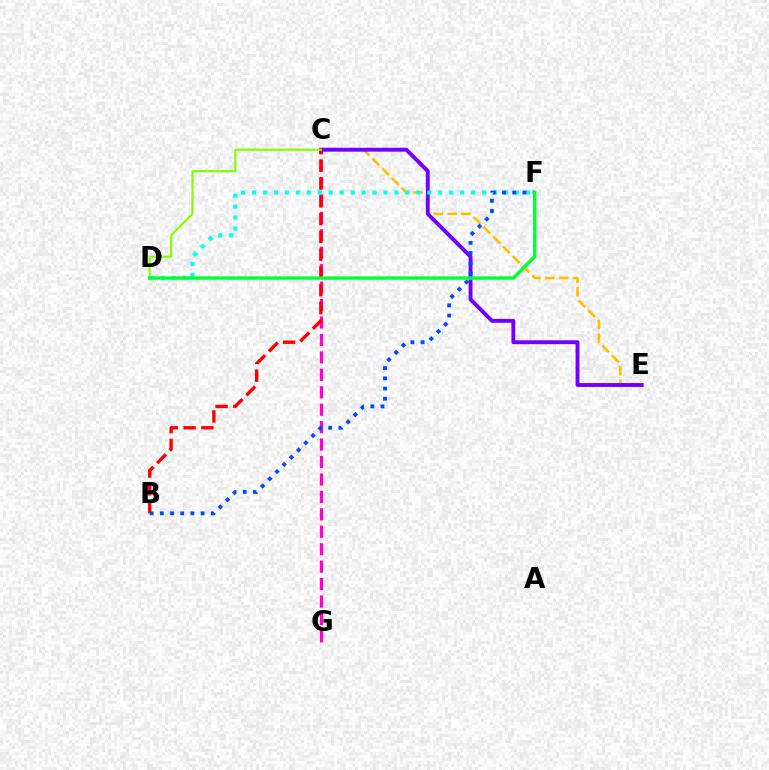{('C', 'E'): [{'color': '#ffbd00', 'line_style': 'dashed', 'thickness': 1.87}, {'color': '#7200ff', 'line_style': 'solid', 'thickness': 2.81}], ('C', 'G'): [{'color': '#ff00cf', 'line_style': 'dashed', 'thickness': 2.37}], ('B', 'C'): [{'color': '#ff0000', 'line_style': 'dashed', 'thickness': 2.42}], ('D', 'F'): [{'color': '#00fff6', 'line_style': 'dotted', 'thickness': 2.98}, {'color': '#00ff39', 'line_style': 'solid', 'thickness': 2.43}], ('C', 'D'): [{'color': '#84ff00', 'line_style': 'solid', 'thickness': 1.56}], ('B', 'F'): [{'color': '#004bff', 'line_style': 'dotted', 'thickness': 2.77}]}